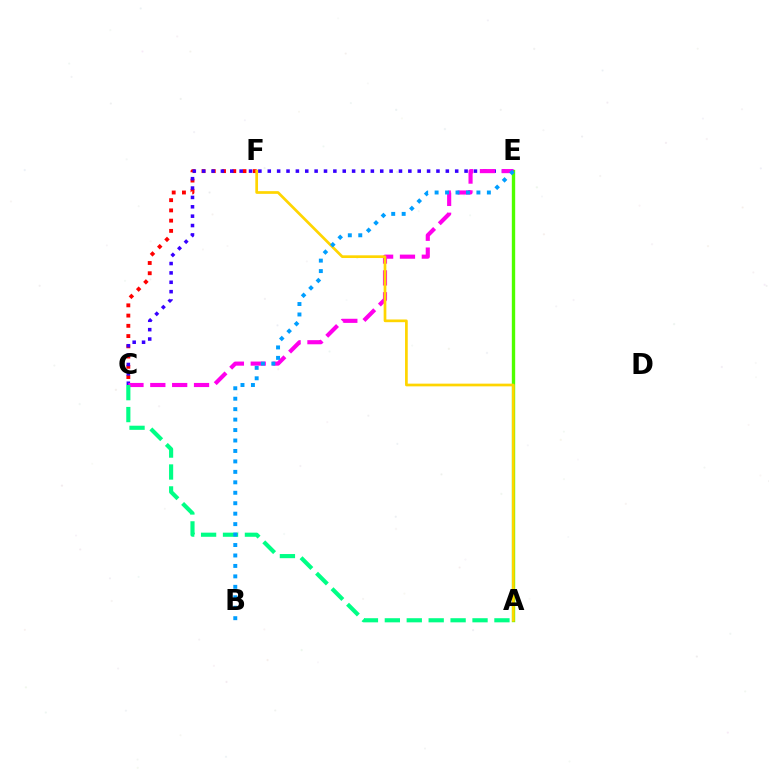{('C', 'F'): [{'color': '#ff0000', 'line_style': 'dotted', 'thickness': 2.78}], ('A', 'E'): [{'color': '#4fff00', 'line_style': 'solid', 'thickness': 2.42}], ('C', 'E'): [{'color': '#3700ff', 'line_style': 'dotted', 'thickness': 2.55}, {'color': '#ff00ed', 'line_style': 'dashed', 'thickness': 2.97}], ('A', 'F'): [{'color': '#ffd500', 'line_style': 'solid', 'thickness': 1.95}], ('A', 'C'): [{'color': '#00ff86', 'line_style': 'dashed', 'thickness': 2.98}], ('B', 'E'): [{'color': '#009eff', 'line_style': 'dotted', 'thickness': 2.84}]}